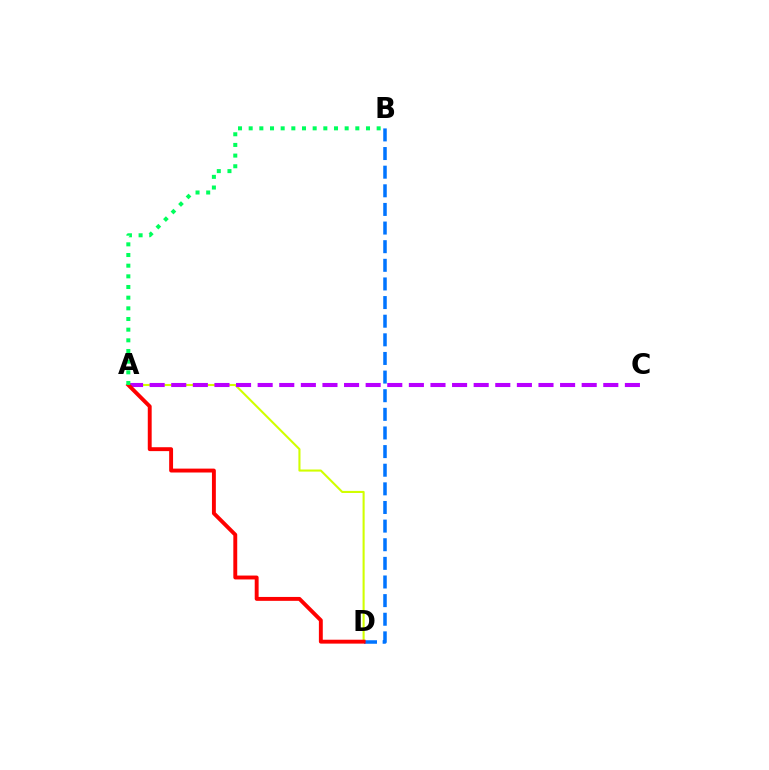{('A', 'D'): [{'color': '#d1ff00', 'line_style': 'solid', 'thickness': 1.51}, {'color': '#ff0000', 'line_style': 'solid', 'thickness': 2.81}], ('B', 'D'): [{'color': '#0074ff', 'line_style': 'dashed', 'thickness': 2.53}], ('A', 'C'): [{'color': '#b900ff', 'line_style': 'dashed', 'thickness': 2.93}], ('A', 'B'): [{'color': '#00ff5c', 'line_style': 'dotted', 'thickness': 2.9}]}